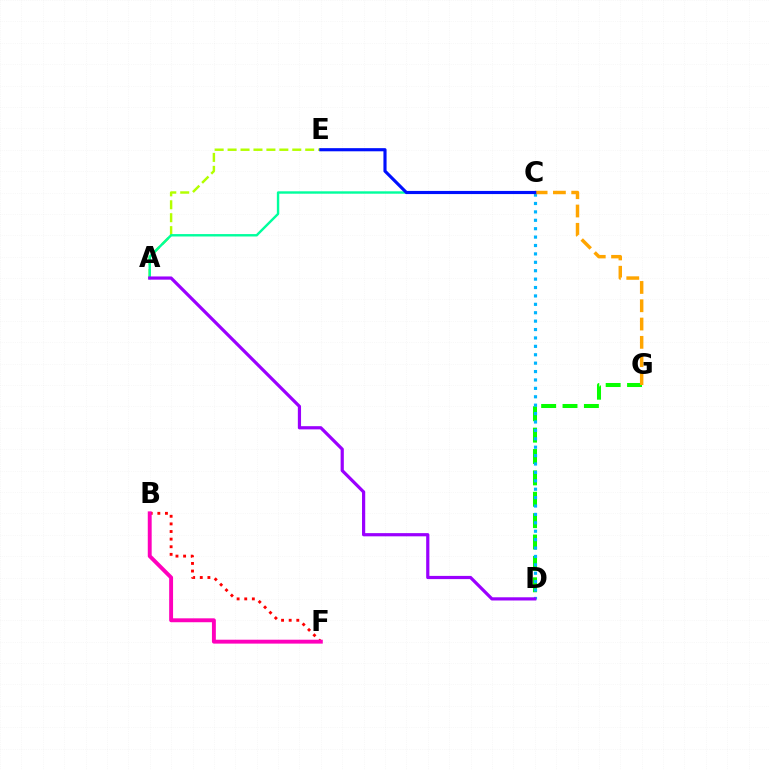{('D', 'G'): [{'color': '#08ff00', 'line_style': 'dashed', 'thickness': 2.9}], ('C', 'D'): [{'color': '#00b5ff', 'line_style': 'dotted', 'thickness': 2.28}], ('B', 'F'): [{'color': '#ff0000', 'line_style': 'dotted', 'thickness': 2.07}, {'color': '#ff00bd', 'line_style': 'solid', 'thickness': 2.81}], ('A', 'E'): [{'color': '#b3ff00', 'line_style': 'dashed', 'thickness': 1.76}], ('C', 'G'): [{'color': '#ffa500', 'line_style': 'dashed', 'thickness': 2.49}], ('A', 'C'): [{'color': '#00ff9d', 'line_style': 'solid', 'thickness': 1.73}], ('C', 'E'): [{'color': '#0010ff', 'line_style': 'solid', 'thickness': 2.26}], ('A', 'D'): [{'color': '#9b00ff', 'line_style': 'solid', 'thickness': 2.3}]}